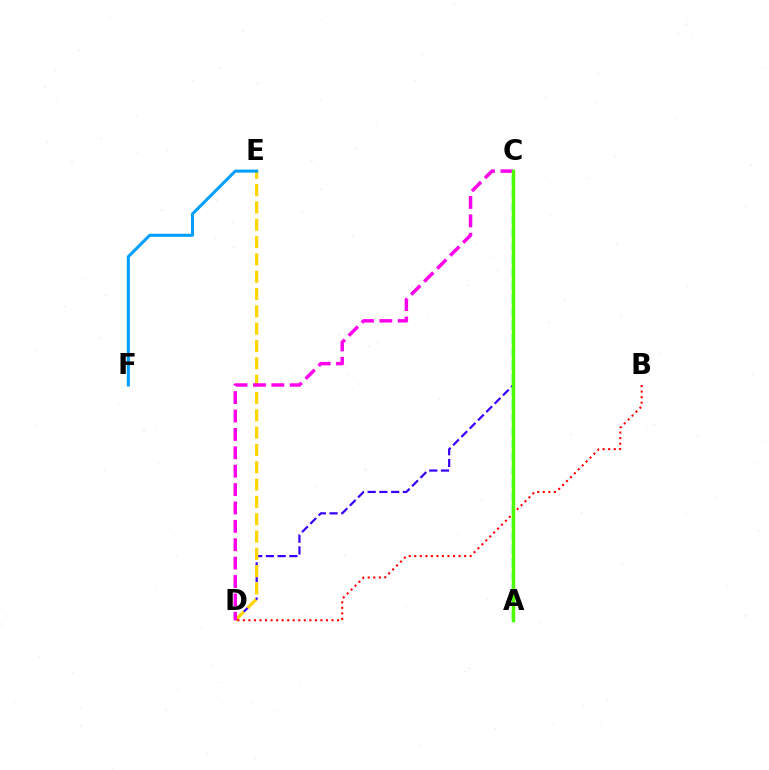{('A', 'C'): [{'color': '#00ff86', 'line_style': 'dashed', 'thickness': 1.79}, {'color': '#4fff00', 'line_style': 'solid', 'thickness': 2.48}], ('C', 'D'): [{'color': '#3700ff', 'line_style': 'dashed', 'thickness': 1.59}, {'color': '#ff00ed', 'line_style': 'dashed', 'thickness': 2.5}], ('D', 'E'): [{'color': '#ffd500', 'line_style': 'dashed', 'thickness': 2.35}], ('B', 'D'): [{'color': '#ff0000', 'line_style': 'dotted', 'thickness': 1.51}], ('E', 'F'): [{'color': '#009eff', 'line_style': 'solid', 'thickness': 2.18}]}